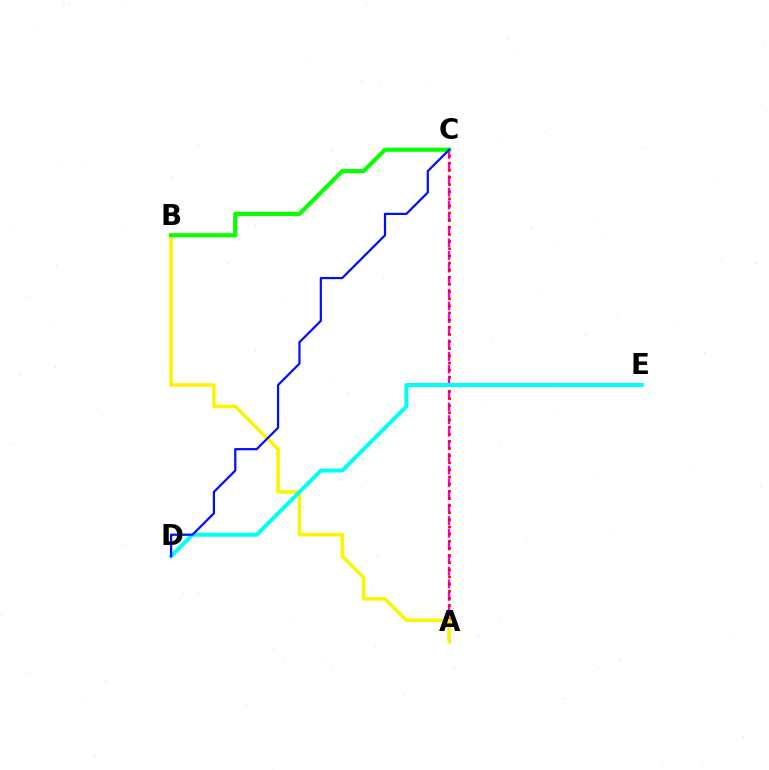{('A', 'C'): [{'color': '#ee00ff', 'line_style': 'dashed', 'thickness': 1.72}, {'color': '#ff0000', 'line_style': 'dotted', 'thickness': 1.94}], ('A', 'B'): [{'color': '#fcf500', 'line_style': 'solid', 'thickness': 2.54}], ('D', 'E'): [{'color': '#00fff6', 'line_style': 'solid', 'thickness': 2.87}], ('B', 'C'): [{'color': '#08ff00', 'line_style': 'solid', 'thickness': 2.99}], ('C', 'D'): [{'color': '#0010ff', 'line_style': 'solid', 'thickness': 1.6}]}